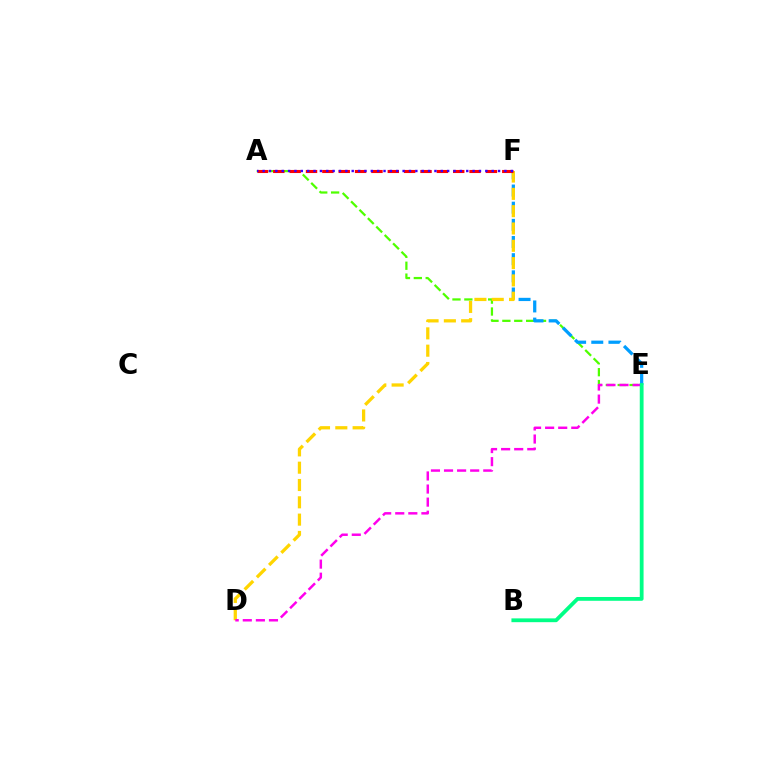{('A', 'E'): [{'color': '#4fff00', 'line_style': 'dashed', 'thickness': 1.61}], ('E', 'F'): [{'color': '#009eff', 'line_style': 'dashed', 'thickness': 2.33}], ('D', 'F'): [{'color': '#ffd500', 'line_style': 'dashed', 'thickness': 2.35}], ('A', 'F'): [{'color': '#ff0000', 'line_style': 'dashed', 'thickness': 2.22}, {'color': '#3700ff', 'line_style': 'dotted', 'thickness': 1.73}], ('D', 'E'): [{'color': '#ff00ed', 'line_style': 'dashed', 'thickness': 1.78}], ('B', 'E'): [{'color': '#00ff86', 'line_style': 'solid', 'thickness': 2.74}]}